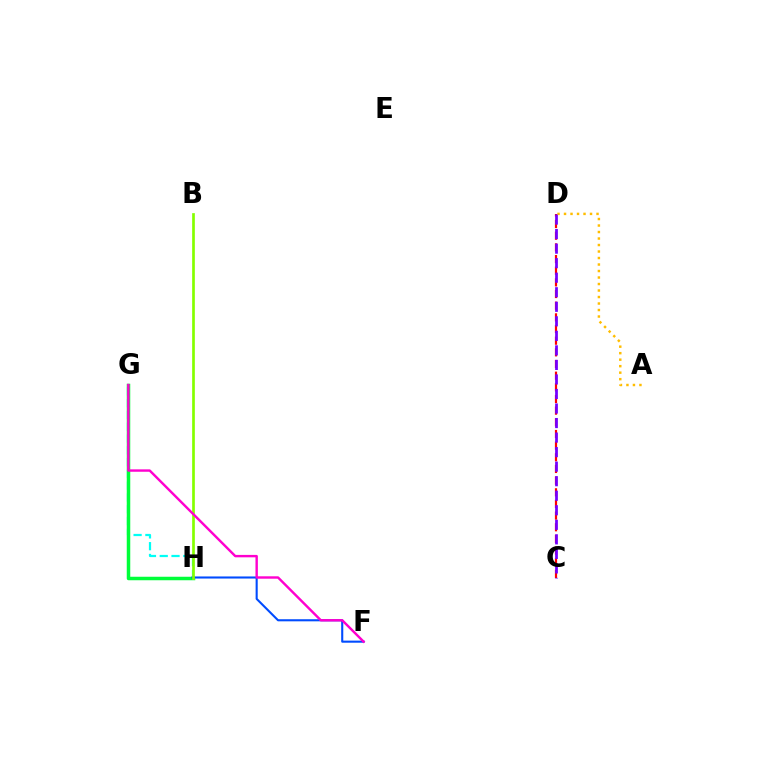{('G', 'H'): [{'color': '#00fff6', 'line_style': 'dashed', 'thickness': 1.6}, {'color': '#00ff39', 'line_style': 'solid', 'thickness': 2.52}], ('C', 'D'): [{'color': '#ff0000', 'line_style': 'dashed', 'thickness': 1.58}, {'color': '#7200ff', 'line_style': 'dashed', 'thickness': 1.97}], ('F', 'H'): [{'color': '#004bff', 'line_style': 'solid', 'thickness': 1.51}], ('B', 'H'): [{'color': '#84ff00', 'line_style': 'solid', 'thickness': 1.93}], ('A', 'D'): [{'color': '#ffbd00', 'line_style': 'dotted', 'thickness': 1.77}], ('F', 'G'): [{'color': '#ff00cf', 'line_style': 'solid', 'thickness': 1.74}]}